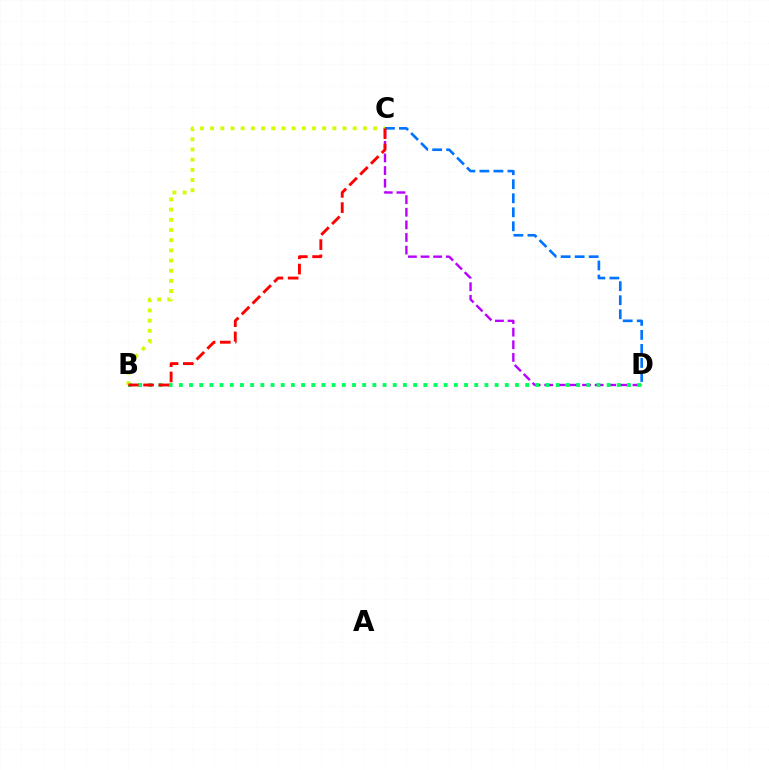{('C', 'D'): [{'color': '#b900ff', 'line_style': 'dashed', 'thickness': 1.71}, {'color': '#0074ff', 'line_style': 'dashed', 'thickness': 1.91}], ('B', 'D'): [{'color': '#00ff5c', 'line_style': 'dotted', 'thickness': 2.77}], ('B', 'C'): [{'color': '#d1ff00', 'line_style': 'dotted', 'thickness': 2.77}, {'color': '#ff0000', 'line_style': 'dashed', 'thickness': 2.08}]}